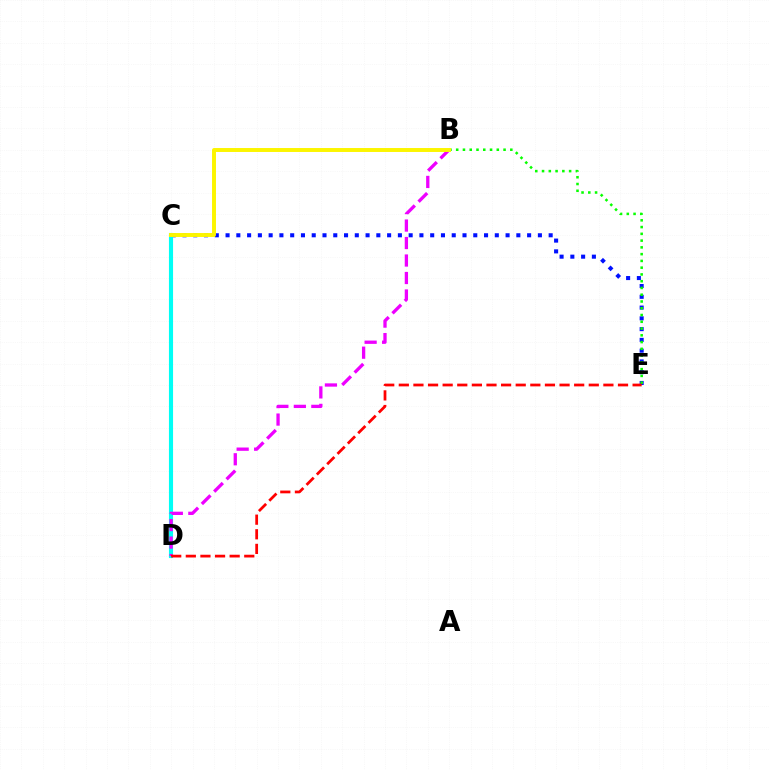{('C', 'E'): [{'color': '#0010ff', 'line_style': 'dotted', 'thickness': 2.93}], ('C', 'D'): [{'color': '#00fff6', 'line_style': 'solid', 'thickness': 2.96}], ('B', 'D'): [{'color': '#ee00ff', 'line_style': 'dashed', 'thickness': 2.38}], ('B', 'E'): [{'color': '#08ff00', 'line_style': 'dotted', 'thickness': 1.84}], ('B', 'C'): [{'color': '#fcf500', 'line_style': 'solid', 'thickness': 2.84}], ('D', 'E'): [{'color': '#ff0000', 'line_style': 'dashed', 'thickness': 1.99}]}